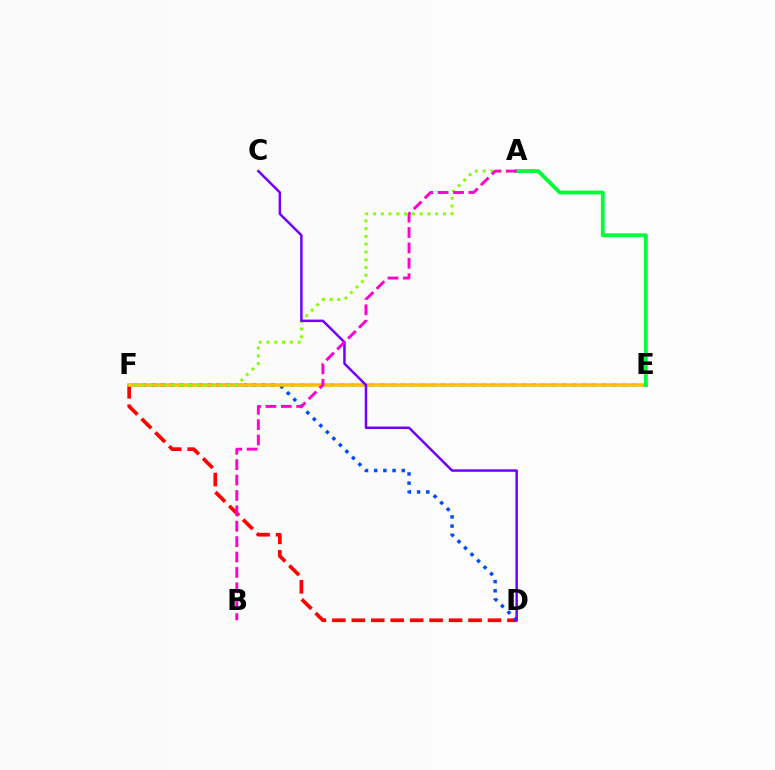{('D', 'F'): [{'color': '#ff0000', 'line_style': 'dashed', 'thickness': 2.64}, {'color': '#004bff', 'line_style': 'dotted', 'thickness': 2.49}], ('E', 'F'): [{'color': '#00fff6', 'line_style': 'dotted', 'thickness': 2.73}, {'color': '#ffbd00', 'line_style': 'solid', 'thickness': 2.52}], ('A', 'F'): [{'color': '#84ff00', 'line_style': 'dotted', 'thickness': 2.11}], ('C', 'D'): [{'color': '#7200ff', 'line_style': 'solid', 'thickness': 1.79}], ('A', 'E'): [{'color': '#00ff39', 'line_style': 'solid', 'thickness': 2.76}], ('A', 'B'): [{'color': '#ff00cf', 'line_style': 'dashed', 'thickness': 2.09}]}